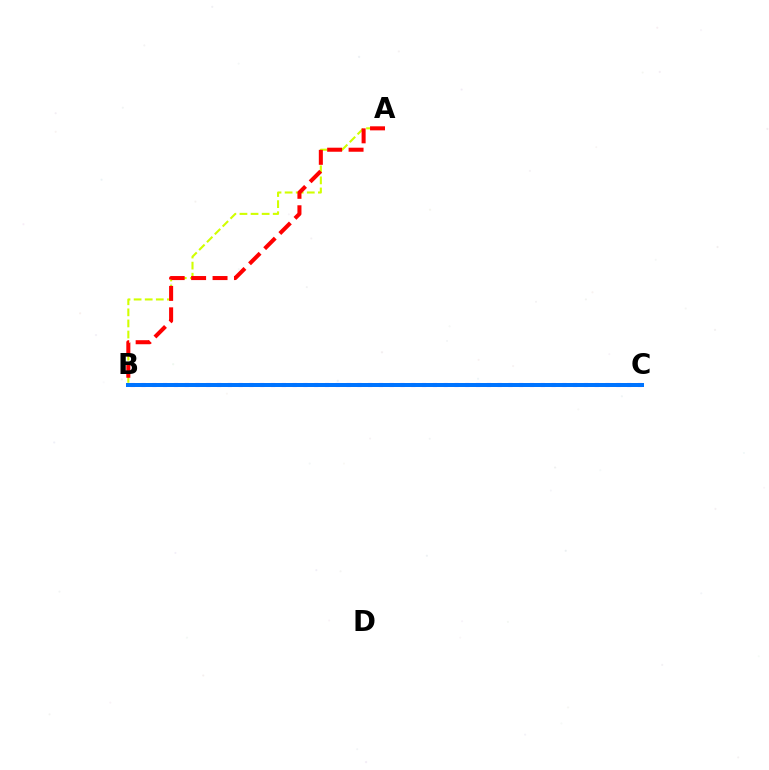{('A', 'B'): [{'color': '#d1ff00', 'line_style': 'dashed', 'thickness': 1.51}, {'color': '#ff0000', 'line_style': 'dashed', 'thickness': 2.91}], ('B', 'C'): [{'color': '#b900ff', 'line_style': 'dotted', 'thickness': 2.93}, {'color': '#00ff5c', 'line_style': 'dashed', 'thickness': 1.56}, {'color': '#0074ff', 'line_style': 'solid', 'thickness': 2.88}]}